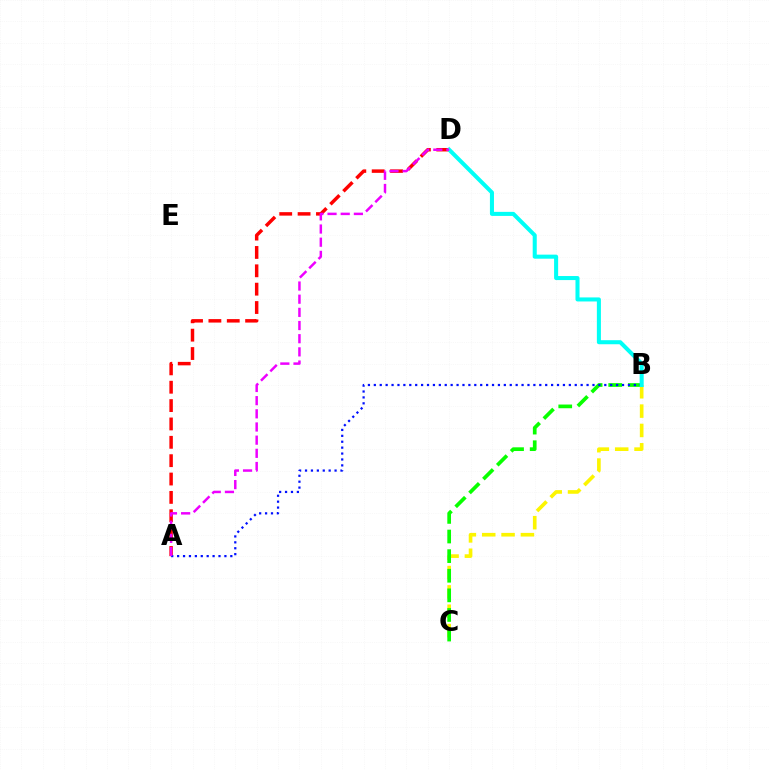{('B', 'C'): [{'color': '#fcf500', 'line_style': 'dashed', 'thickness': 2.63}, {'color': '#08ff00', 'line_style': 'dashed', 'thickness': 2.66}], ('A', 'D'): [{'color': '#ff0000', 'line_style': 'dashed', 'thickness': 2.49}, {'color': '#ee00ff', 'line_style': 'dashed', 'thickness': 1.79}], ('A', 'B'): [{'color': '#0010ff', 'line_style': 'dotted', 'thickness': 1.61}], ('B', 'D'): [{'color': '#00fff6', 'line_style': 'solid', 'thickness': 2.91}]}